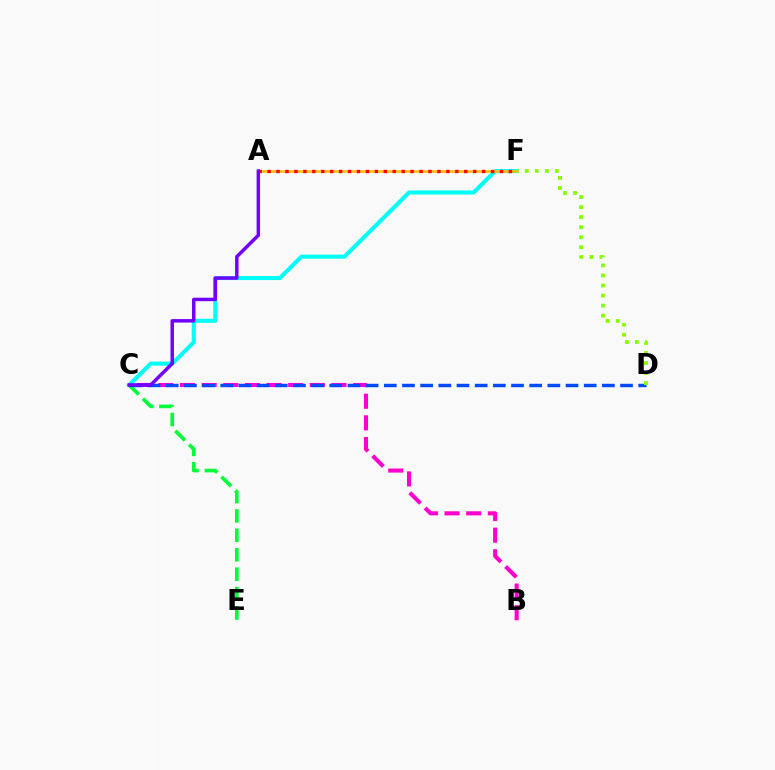{('C', 'F'): [{'color': '#00fff6', 'line_style': 'solid', 'thickness': 2.91}], ('B', 'C'): [{'color': '#ff00cf', 'line_style': 'dashed', 'thickness': 2.94}], ('C', 'E'): [{'color': '#00ff39', 'line_style': 'dashed', 'thickness': 2.64}], ('A', 'F'): [{'color': '#ffbd00', 'line_style': 'solid', 'thickness': 1.81}, {'color': '#ff0000', 'line_style': 'dotted', 'thickness': 2.43}], ('C', 'D'): [{'color': '#004bff', 'line_style': 'dashed', 'thickness': 2.47}], ('A', 'C'): [{'color': '#7200ff', 'line_style': 'solid', 'thickness': 2.5}], ('D', 'F'): [{'color': '#84ff00', 'line_style': 'dotted', 'thickness': 2.73}]}